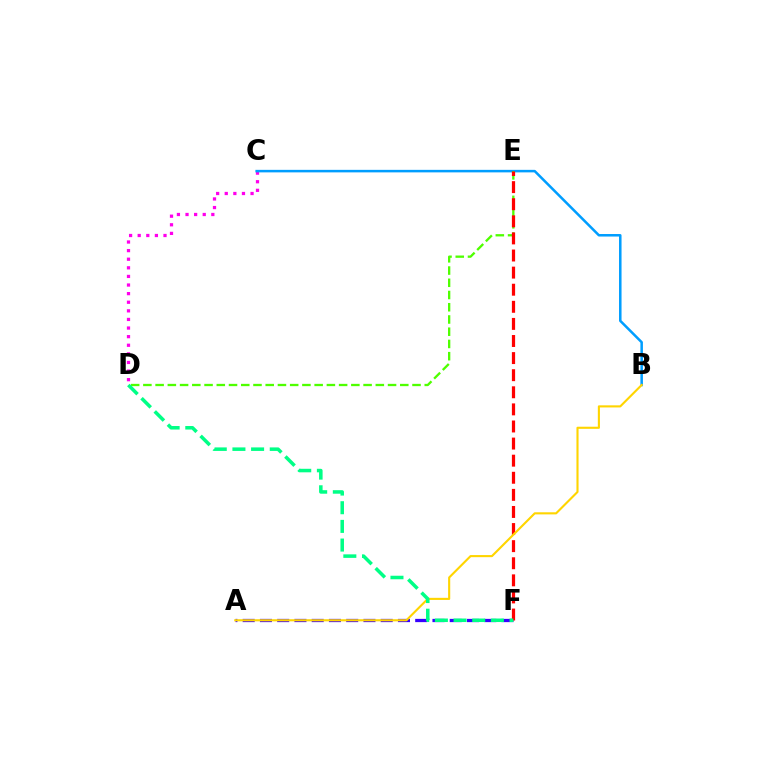{('A', 'F'): [{'color': '#3700ff', 'line_style': 'dashed', 'thickness': 2.34}], ('C', 'D'): [{'color': '#ff00ed', 'line_style': 'dotted', 'thickness': 2.34}], ('B', 'C'): [{'color': '#009eff', 'line_style': 'solid', 'thickness': 1.81}], ('D', 'E'): [{'color': '#4fff00', 'line_style': 'dashed', 'thickness': 1.66}], ('E', 'F'): [{'color': '#ff0000', 'line_style': 'dashed', 'thickness': 2.32}], ('A', 'B'): [{'color': '#ffd500', 'line_style': 'solid', 'thickness': 1.52}], ('D', 'F'): [{'color': '#00ff86', 'line_style': 'dashed', 'thickness': 2.54}]}